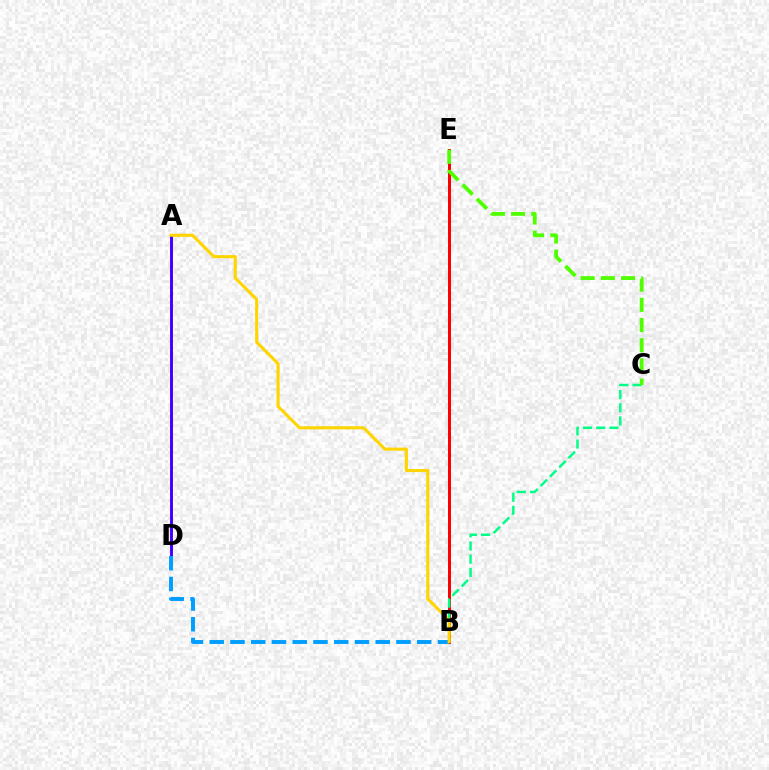{('B', 'E'): [{'color': '#ff0000', 'line_style': 'solid', 'thickness': 2.15}], ('B', 'C'): [{'color': '#00ff86', 'line_style': 'dashed', 'thickness': 1.79}], ('A', 'D'): [{'color': '#ff00ed', 'line_style': 'solid', 'thickness': 1.83}, {'color': '#3700ff', 'line_style': 'solid', 'thickness': 1.99}], ('C', 'E'): [{'color': '#4fff00', 'line_style': 'dashed', 'thickness': 2.74}], ('B', 'D'): [{'color': '#009eff', 'line_style': 'dashed', 'thickness': 2.82}], ('A', 'B'): [{'color': '#ffd500', 'line_style': 'solid', 'thickness': 2.22}]}